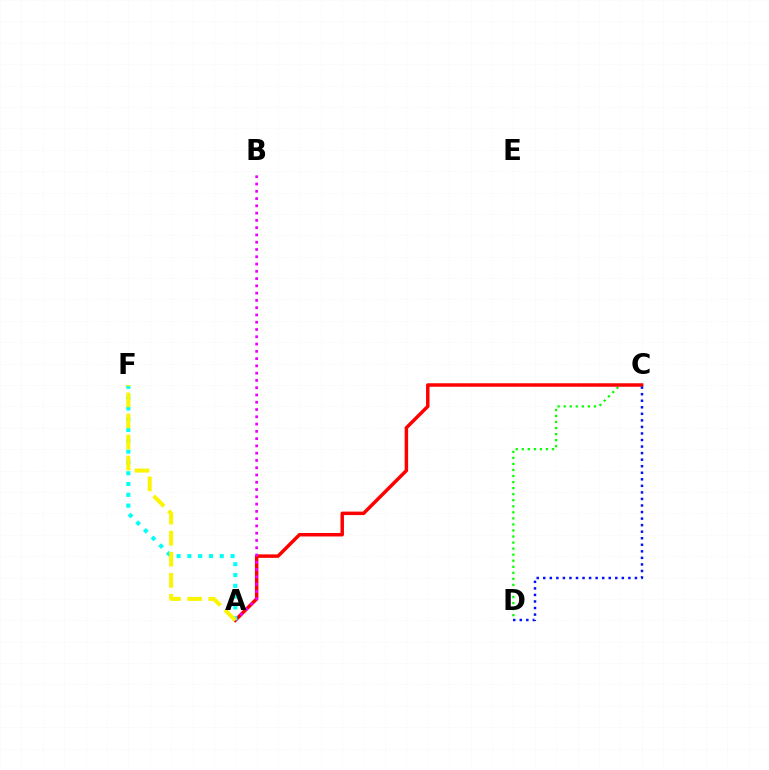{('C', 'D'): [{'color': '#08ff00', 'line_style': 'dotted', 'thickness': 1.64}, {'color': '#0010ff', 'line_style': 'dotted', 'thickness': 1.78}], ('A', 'C'): [{'color': '#ff0000', 'line_style': 'solid', 'thickness': 2.5}], ('A', 'B'): [{'color': '#ee00ff', 'line_style': 'dotted', 'thickness': 1.98}], ('A', 'F'): [{'color': '#00fff6', 'line_style': 'dotted', 'thickness': 2.94}, {'color': '#fcf500', 'line_style': 'dashed', 'thickness': 2.86}]}